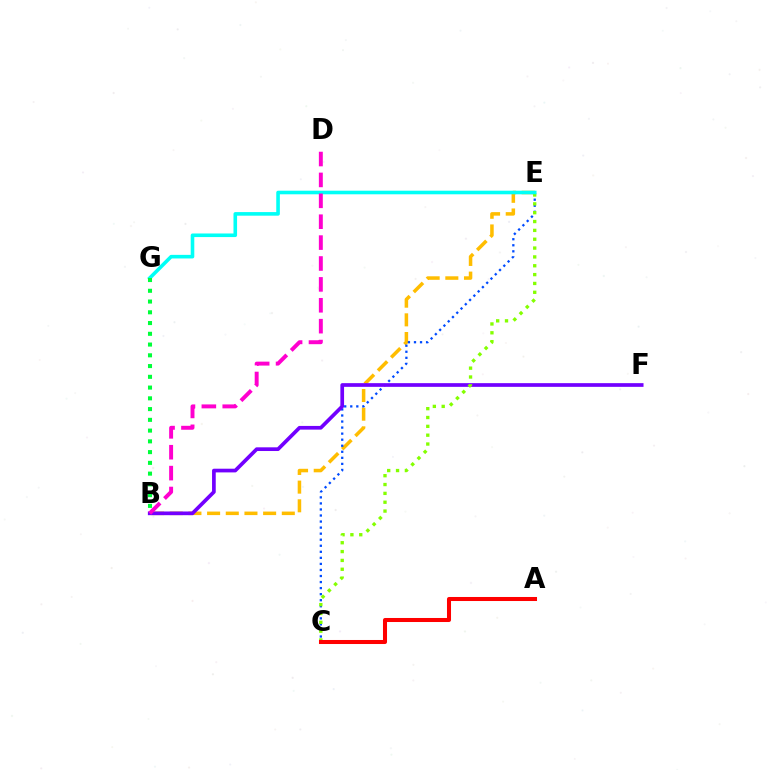{('B', 'E'): [{'color': '#ffbd00', 'line_style': 'dashed', 'thickness': 2.54}], ('C', 'E'): [{'color': '#004bff', 'line_style': 'dotted', 'thickness': 1.64}, {'color': '#84ff00', 'line_style': 'dotted', 'thickness': 2.4}], ('B', 'F'): [{'color': '#7200ff', 'line_style': 'solid', 'thickness': 2.66}], ('E', 'G'): [{'color': '#00fff6', 'line_style': 'solid', 'thickness': 2.59}], ('B', 'D'): [{'color': '#ff00cf', 'line_style': 'dashed', 'thickness': 2.84}], ('A', 'C'): [{'color': '#ff0000', 'line_style': 'solid', 'thickness': 2.91}], ('B', 'G'): [{'color': '#00ff39', 'line_style': 'dotted', 'thickness': 2.92}]}